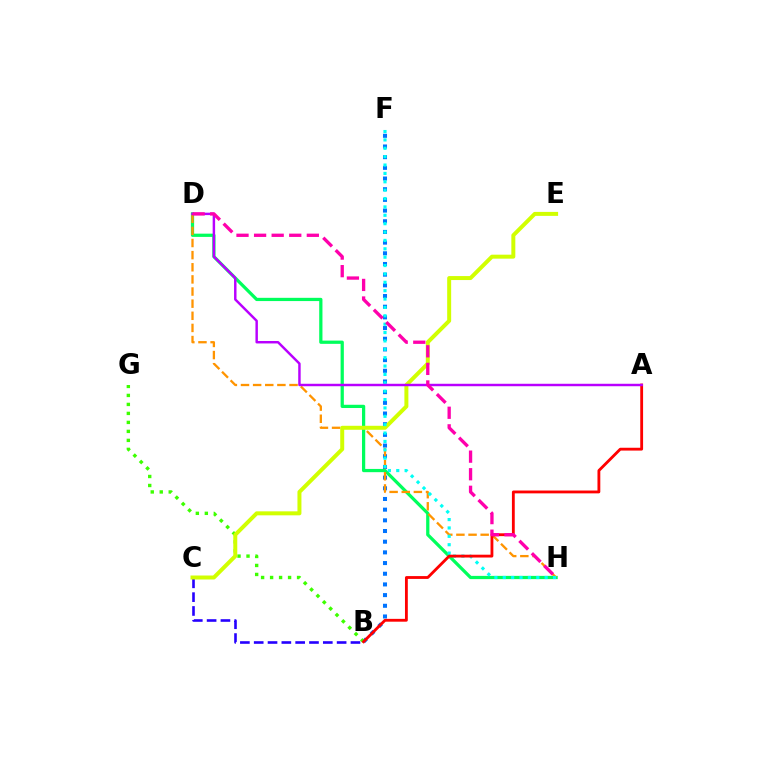{('D', 'H'): [{'color': '#00ff5c', 'line_style': 'solid', 'thickness': 2.33}, {'color': '#ff9400', 'line_style': 'dashed', 'thickness': 1.65}, {'color': '#ff00ac', 'line_style': 'dashed', 'thickness': 2.39}], ('B', 'C'): [{'color': '#2500ff', 'line_style': 'dashed', 'thickness': 1.88}], ('B', 'F'): [{'color': '#0074ff', 'line_style': 'dotted', 'thickness': 2.9}], ('B', 'G'): [{'color': '#3dff00', 'line_style': 'dotted', 'thickness': 2.44}], ('C', 'E'): [{'color': '#d1ff00', 'line_style': 'solid', 'thickness': 2.87}], ('F', 'H'): [{'color': '#00fff6', 'line_style': 'dotted', 'thickness': 2.28}], ('A', 'B'): [{'color': '#ff0000', 'line_style': 'solid', 'thickness': 2.04}], ('A', 'D'): [{'color': '#b900ff', 'line_style': 'solid', 'thickness': 1.76}]}